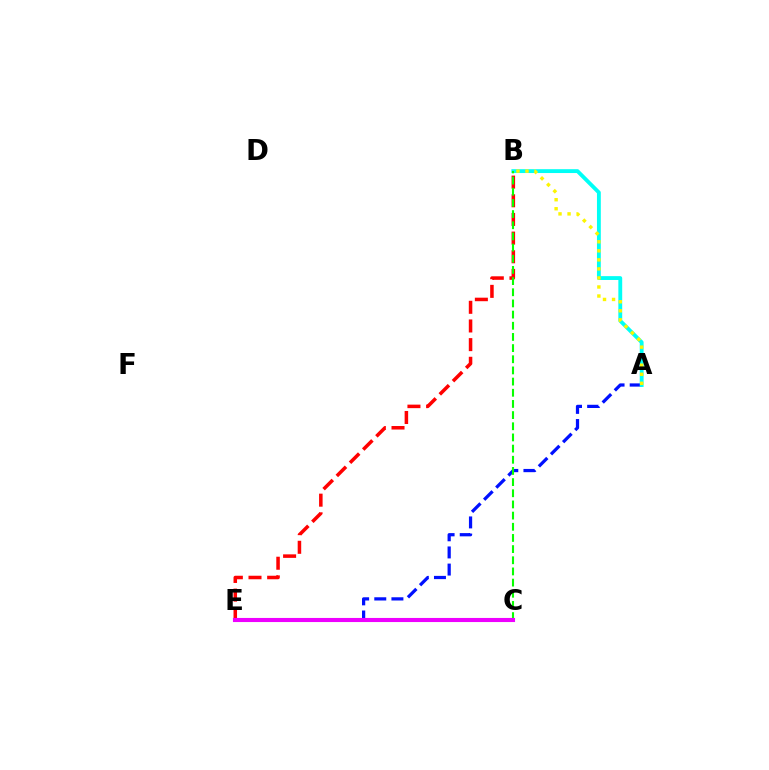{('A', 'E'): [{'color': '#0010ff', 'line_style': 'dashed', 'thickness': 2.33}], ('B', 'E'): [{'color': '#ff0000', 'line_style': 'dashed', 'thickness': 2.54}], ('A', 'B'): [{'color': '#00fff6', 'line_style': 'solid', 'thickness': 2.77}, {'color': '#fcf500', 'line_style': 'dotted', 'thickness': 2.46}], ('B', 'C'): [{'color': '#08ff00', 'line_style': 'dashed', 'thickness': 1.52}], ('C', 'E'): [{'color': '#ee00ff', 'line_style': 'solid', 'thickness': 2.96}]}